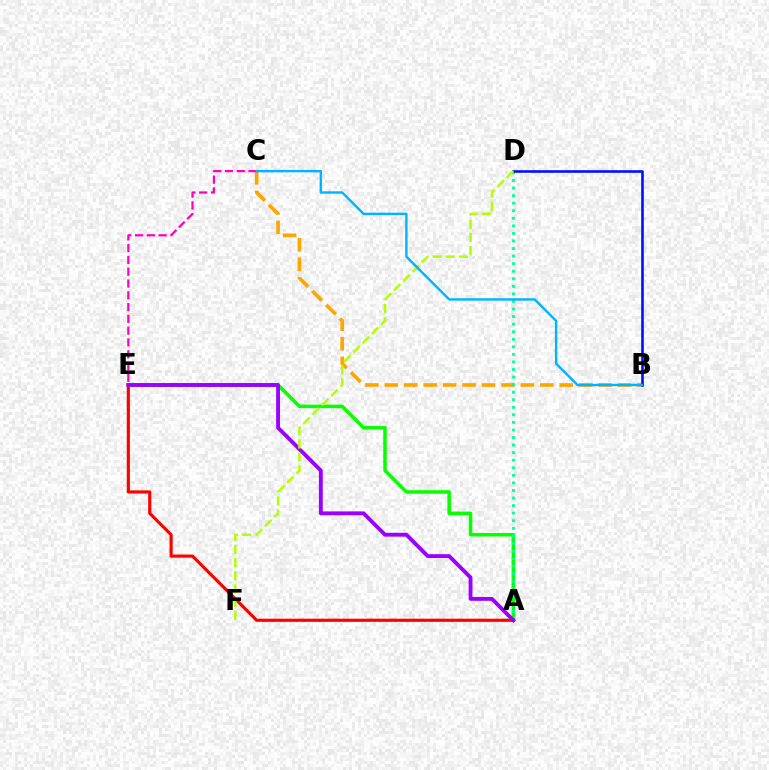{('A', 'E'): [{'color': '#08ff00', 'line_style': 'solid', 'thickness': 2.53}, {'color': '#ff0000', 'line_style': 'solid', 'thickness': 2.26}, {'color': '#9b00ff', 'line_style': 'solid', 'thickness': 2.78}], ('B', 'C'): [{'color': '#ffa500', 'line_style': 'dashed', 'thickness': 2.64}, {'color': '#00b5ff', 'line_style': 'solid', 'thickness': 1.73}], ('C', 'E'): [{'color': '#ff00bd', 'line_style': 'dashed', 'thickness': 1.6}], ('A', 'D'): [{'color': '#00ff9d', 'line_style': 'dotted', 'thickness': 2.05}], ('B', 'D'): [{'color': '#0010ff', 'line_style': 'solid', 'thickness': 1.88}], ('D', 'F'): [{'color': '#b3ff00', 'line_style': 'dashed', 'thickness': 1.79}]}